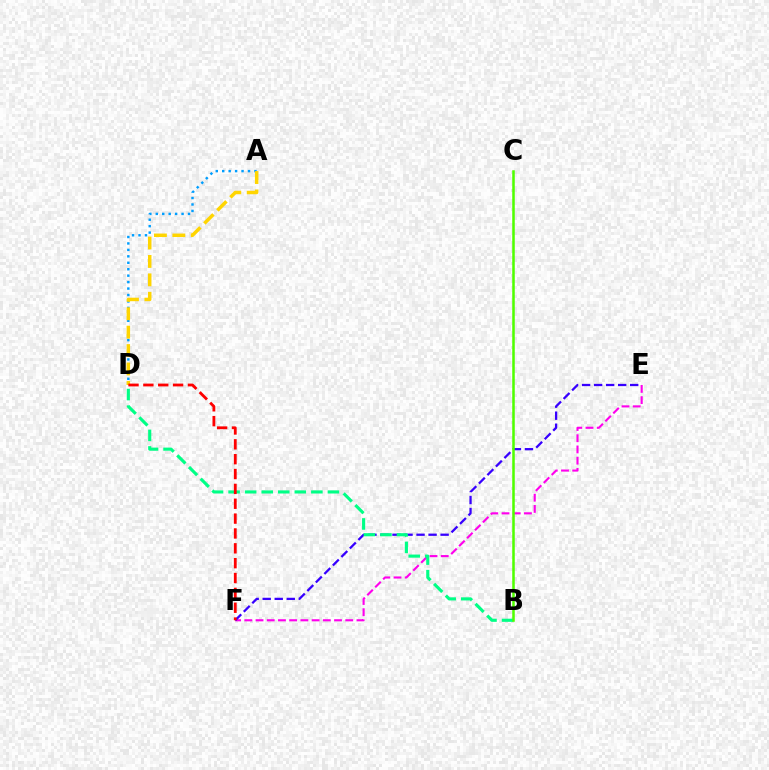{('E', 'F'): [{'color': '#ff00ed', 'line_style': 'dashed', 'thickness': 1.52}, {'color': '#3700ff', 'line_style': 'dashed', 'thickness': 1.63}], ('A', 'D'): [{'color': '#009eff', 'line_style': 'dotted', 'thickness': 1.75}, {'color': '#ffd500', 'line_style': 'dashed', 'thickness': 2.5}], ('B', 'D'): [{'color': '#00ff86', 'line_style': 'dashed', 'thickness': 2.25}], ('D', 'F'): [{'color': '#ff0000', 'line_style': 'dashed', 'thickness': 2.02}], ('B', 'C'): [{'color': '#4fff00', 'line_style': 'solid', 'thickness': 1.82}]}